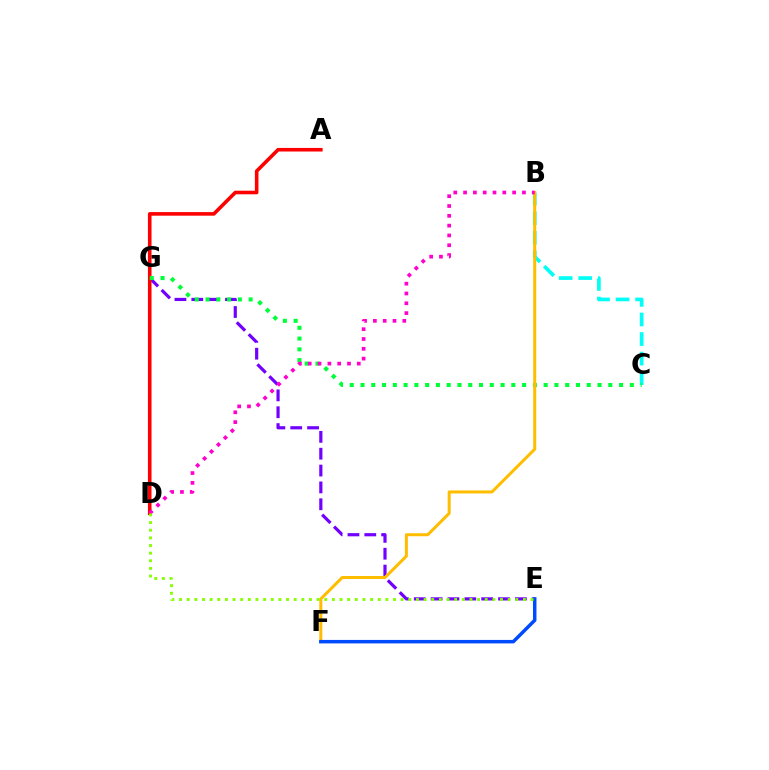{('E', 'G'): [{'color': '#7200ff', 'line_style': 'dashed', 'thickness': 2.29}], ('B', 'C'): [{'color': '#00fff6', 'line_style': 'dashed', 'thickness': 2.66}], ('A', 'D'): [{'color': '#ff0000', 'line_style': 'solid', 'thickness': 2.59}], ('C', 'G'): [{'color': '#00ff39', 'line_style': 'dotted', 'thickness': 2.93}], ('B', 'F'): [{'color': '#ffbd00', 'line_style': 'solid', 'thickness': 2.16}], ('E', 'F'): [{'color': '#004bff', 'line_style': 'solid', 'thickness': 2.5}], ('B', 'D'): [{'color': '#ff00cf', 'line_style': 'dotted', 'thickness': 2.67}], ('D', 'E'): [{'color': '#84ff00', 'line_style': 'dotted', 'thickness': 2.08}]}